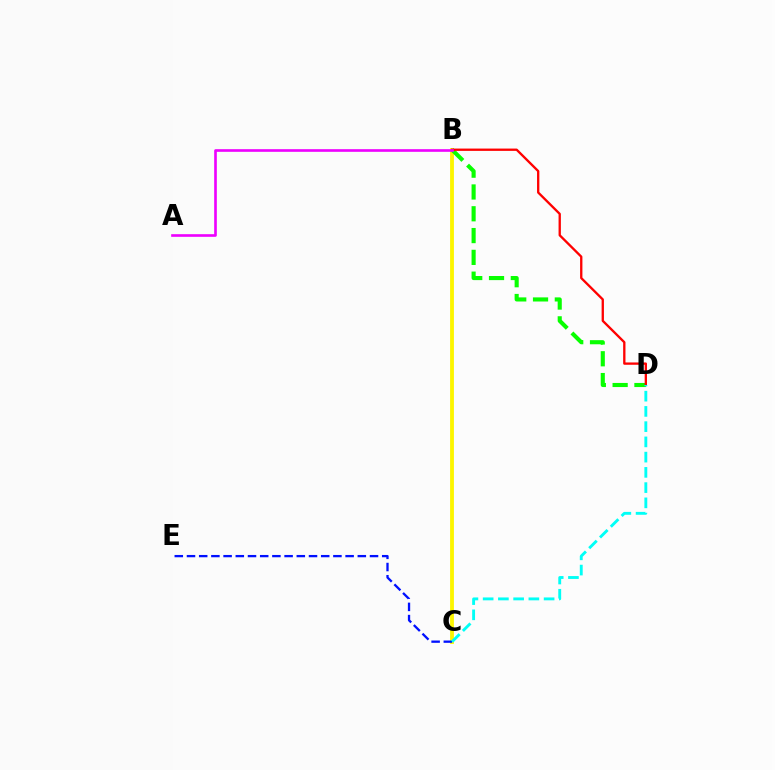{('B', 'C'): [{'color': '#fcf500', 'line_style': 'solid', 'thickness': 2.76}], ('C', 'E'): [{'color': '#0010ff', 'line_style': 'dashed', 'thickness': 1.66}], ('B', 'D'): [{'color': '#08ff00', 'line_style': 'dashed', 'thickness': 2.96}, {'color': '#ff0000', 'line_style': 'solid', 'thickness': 1.67}], ('C', 'D'): [{'color': '#00fff6', 'line_style': 'dashed', 'thickness': 2.07}], ('A', 'B'): [{'color': '#ee00ff', 'line_style': 'solid', 'thickness': 1.9}]}